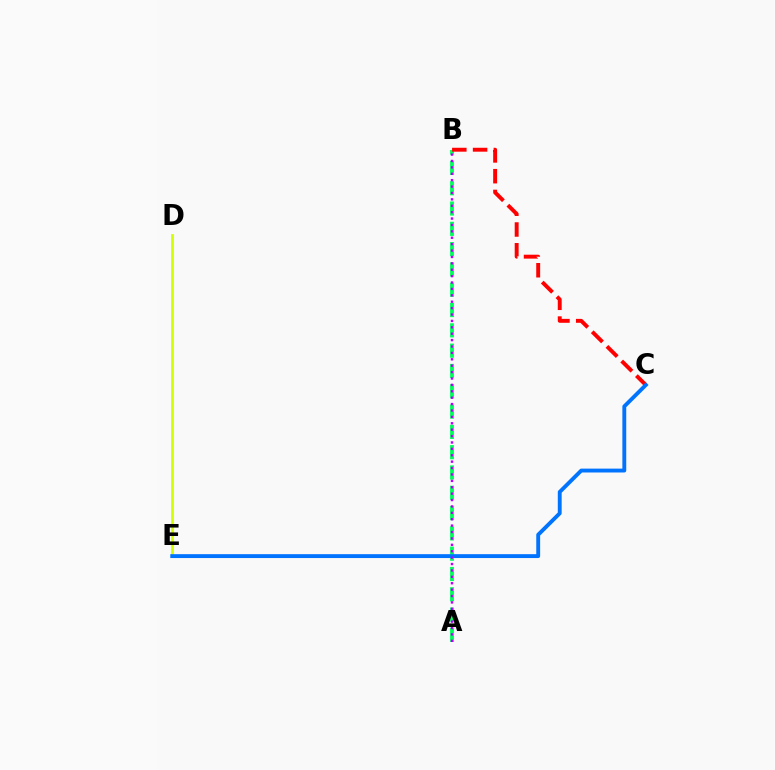{('A', 'B'): [{'color': '#00ff5c', 'line_style': 'dashed', 'thickness': 2.76}, {'color': '#b900ff', 'line_style': 'dotted', 'thickness': 1.74}], ('D', 'E'): [{'color': '#d1ff00', 'line_style': 'solid', 'thickness': 1.97}], ('B', 'C'): [{'color': '#ff0000', 'line_style': 'dashed', 'thickness': 2.82}], ('C', 'E'): [{'color': '#0074ff', 'line_style': 'solid', 'thickness': 2.79}]}